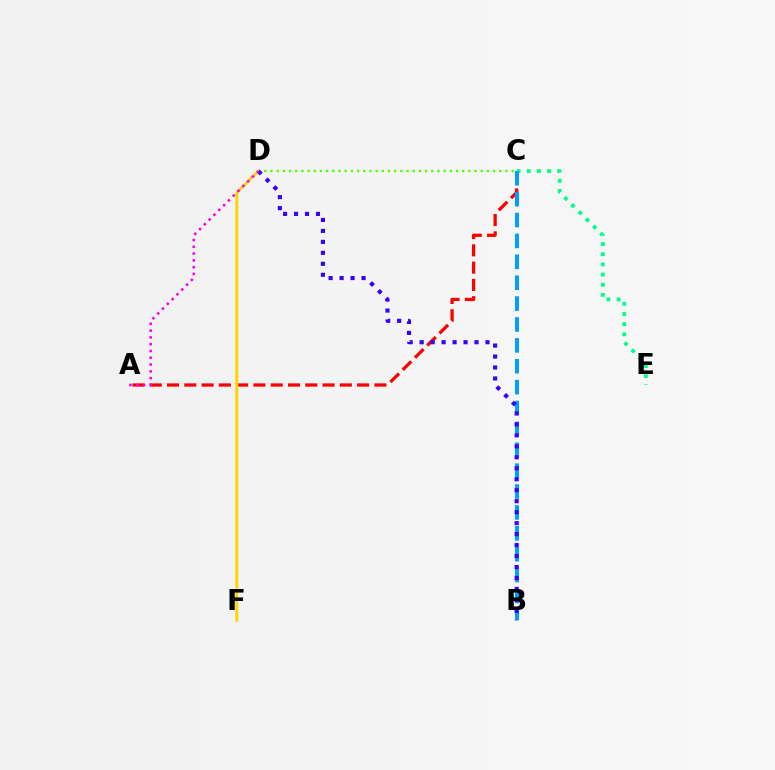{('A', 'C'): [{'color': '#ff0000', 'line_style': 'dashed', 'thickness': 2.35}], ('C', 'E'): [{'color': '#00ff86', 'line_style': 'dotted', 'thickness': 2.76}], ('C', 'D'): [{'color': '#4fff00', 'line_style': 'dotted', 'thickness': 1.68}], ('B', 'C'): [{'color': '#009eff', 'line_style': 'dashed', 'thickness': 2.84}], ('D', 'F'): [{'color': '#ffd500', 'line_style': 'solid', 'thickness': 2.08}], ('B', 'D'): [{'color': '#3700ff', 'line_style': 'dotted', 'thickness': 2.98}], ('A', 'D'): [{'color': '#ff00ed', 'line_style': 'dotted', 'thickness': 1.84}]}